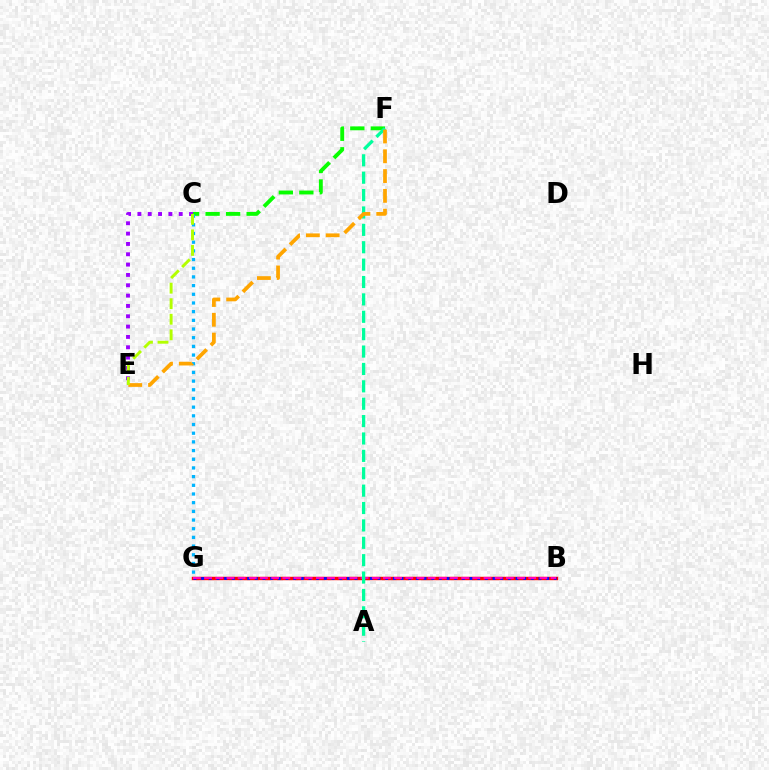{('C', 'F'): [{'color': '#08ff00', 'line_style': 'dashed', 'thickness': 2.79}], ('B', 'G'): [{'color': '#ff0000', 'line_style': 'solid', 'thickness': 2.47}, {'color': '#0010ff', 'line_style': 'dotted', 'thickness': 2.08}, {'color': '#ff00bd', 'line_style': 'dashed', 'thickness': 1.52}], ('C', 'E'): [{'color': '#9b00ff', 'line_style': 'dotted', 'thickness': 2.81}, {'color': '#b3ff00', 'line_style': 'dashed', 'thickness': 2.11}], ('C', 'G'): [{'color': '#00b5ff', 'line_style': 'dotted', 'thickness': 2.36}], ('A', 'F'): [{'color': '#00ff9d', 'line_style': 'dashed', 'thickness': 2.36}], ('E', 'F'): [{'color': '#ffa500', 'line_style': 'dashed', 'thickness': 2.69}]}